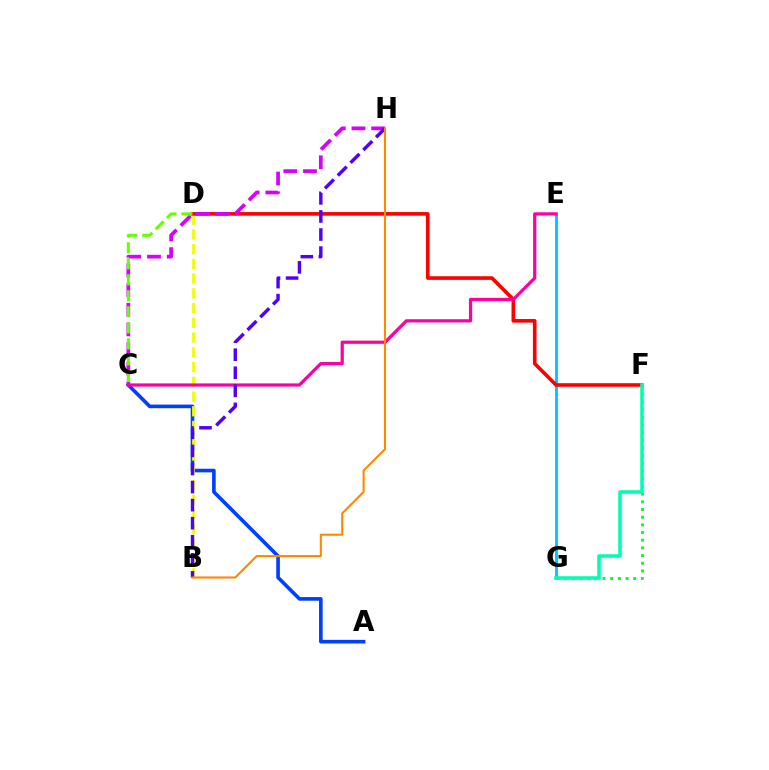{('A', 'C'): [{'color': '#003fff', 'line_style': 'solid', 'thickness': 2.6}], ('E', 'G'): [{'color': '#00c7ff', 'line_style': 'solid', 'thickness': 2.09}], ('B', 'D'): [{'color': '#eeff00', 'line_style': 'dashed', 'thickness': 2.0}], ('F', 'G'): [{'color': '#00ff27', 'line_style': 'dotted', 'thickness': 2.09}, {'color': '#00ffaf', 'line_style': 'solid', 'thickness': 2.55}], ('D', 'F'): [{'color': '#ff0000', 'line_style': 'solid', 'thickness': 2.61}], ('C', 'H'): [{'color': '#d600ff', 'line_style': 'dashed', 'thickness': 2.67}], ('C', 'D'): [{'color': '#66ff00', 'line_style': 'dashed', 'thickness': 2.17}], ('C', 'E'): [{'color': '#ff00a0', 'line_style': 'solid', 'thickness': 2.32}], ('B', 'H'): [{'color': '#4f00ff', 'line_style': 'dashed', 'thickness': 2.45}, {'color': '#ff8800', 'line_style': 'solid', 'thickness': 1.5}]}